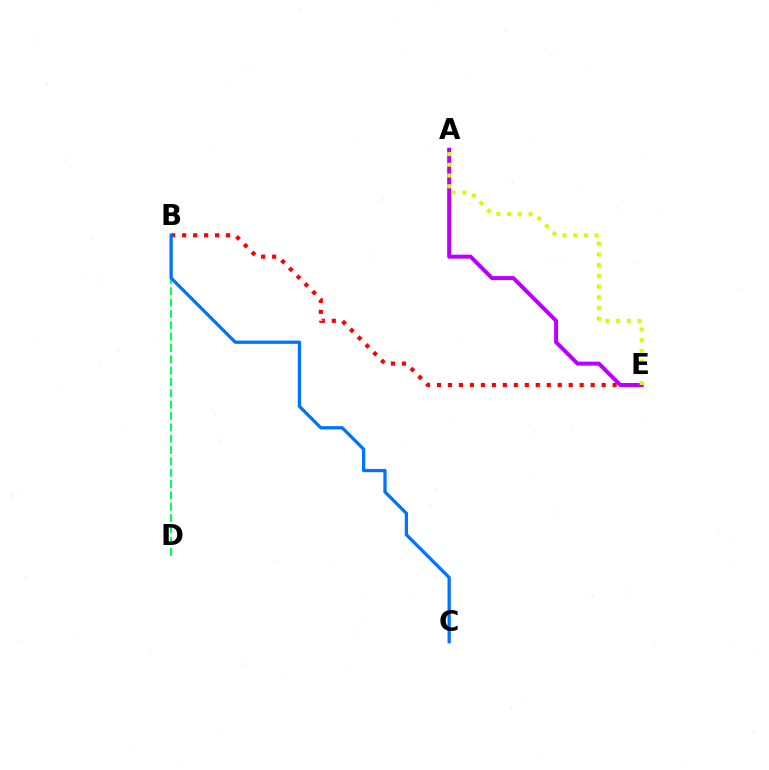{('B', 'D'): [{'color': '#00ff5c', 'line_style': 'dashed', 'thickness': 1.54}], ('B', 'E'): [{'color': '#ff0000', 'line_style': 'dotted', 'thickness': 2.98}], ('A', 'E'): [{'color': '#b900ff', 'line_style': 'solid', 'thickness': 2.88}, {'color': '#d1ff00', 'line_style': 'dotted', 'thickness': 2.91}], ('B', 'C'): [{'color': '#0074ff', 'line_style': 'solid', 'thickness': 2.36}]}